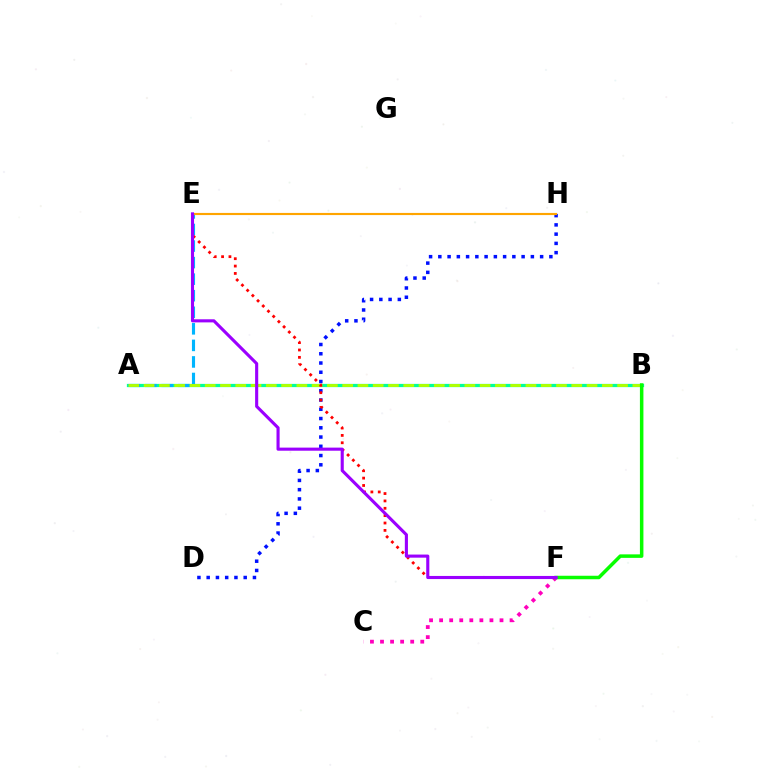{('D', 'H'): [{'color': '#0010ff', 'line_style': 'dotted', 'thickness': 2.51}], ('A', 'B'): [{'color': '#00ff9d', 'line_style': 'solid', 'thickness': 2.33}, {'color': '#b3ff00', 'line_style': 'dashed', 'thickness': 2.07}], ('C', 'F'): [{'color': '#ff00bd', 'line_style': 'dotted', 'thickness': 2.73}], ('A', 'E'): [{'color': '#00b5ff', 'line_style': 'dashed', 'thickness': 2.25}], ('B', 'F'): [{'color': '#08ff00', 'line_style': 'solid', 'thickness': 2.52}], ('E', 'F'): [{'color': '#ff0000', 'line_style': 'dotted', 'thickness': 2.0}, {'color': '#9b00ff', 'line_style': 'solid', 'thickness': 2.24}], ('E', 'H'): [{'color': '#ffa500', 'line_style': 'solid', 'thickness': 1.55}]}